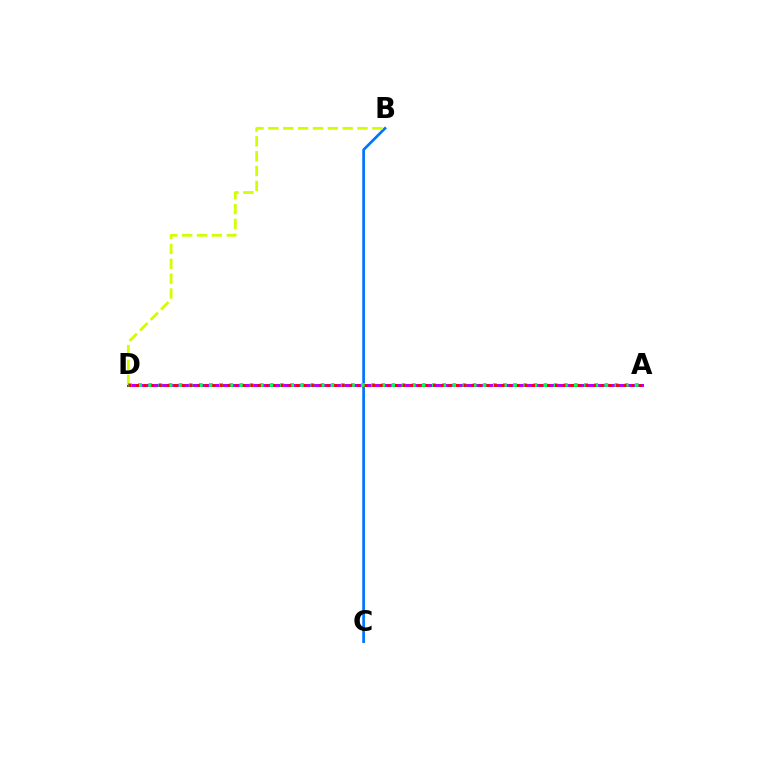{('B', 'C'): [{'color': '#0074ff', 'line_style': 'solid', 'thickness': 1.94}], ('A', 'D'): [{'color': '#b900ff', 'line_style': 'solid', 'thickness': 2.17}, {'color': '#00ff5c', 'line_style': 'dotted', 'thickness': 2.75}, {'color': '#ff0000', 'line_style': 'dotted', 'thickness': 2.07}], ('B', 'D'): [{'color': '#d1ff00', 'line_style': 'dashed', 'thickness': 2.02}]}